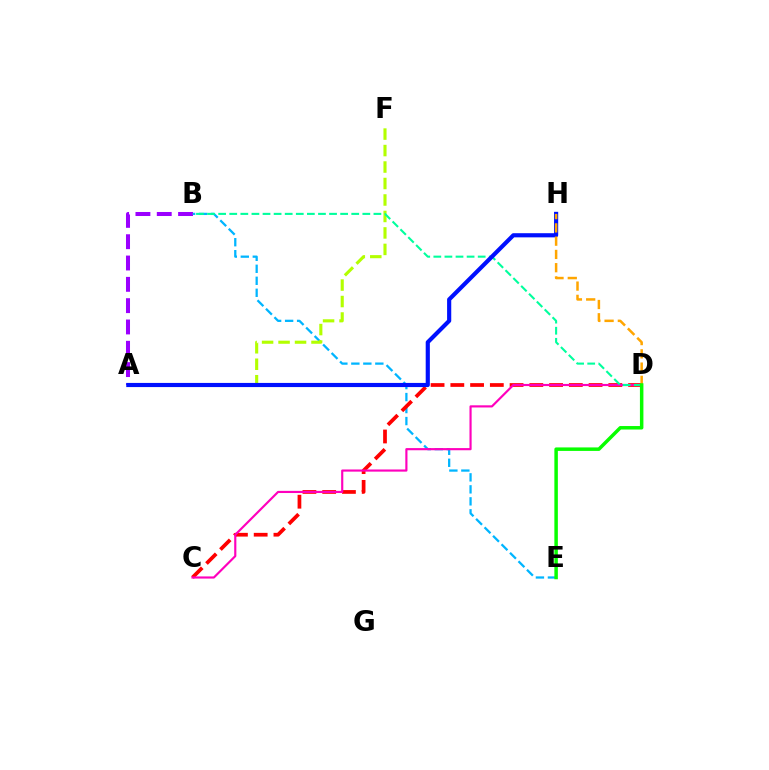{('B', 'E'): [{'color': '#00b5ff', 'line_style': 'dashed', 'thickness': 1.63}], ('A', 'F'): [{'color': '#b3ff00', 'line_style': 'dashed', 'thickness': 2.24}], ('C', 'D'): [{'color': '#ff0000', 'line_style': 'dashed', 'thickness': 2.68}, {'color': '#ff00bd', 'line_style': 'solid', 'thickness': 1.55}], ('A', 'B'): [{'color': '#9b00ff', 'line_style': 'dashed', 'thickness': 2.9}], ('B', 'D'): [{'color': '#00ff9d', 'line_style': 'dashed', 'thickness': 1.51}], ('A', 'H'): [{'color': '#0010ff', 'line_style': 'solid', 'thickness': 2.99}], ('D', 'H'): [{'color': '#ffa500', 'line_style': 'dashed', 'thickness': 1.8}], ('D', 'E'): [{'color': '#08ff00', 'line_style': 'solid', 'thickness': 2.51}]}